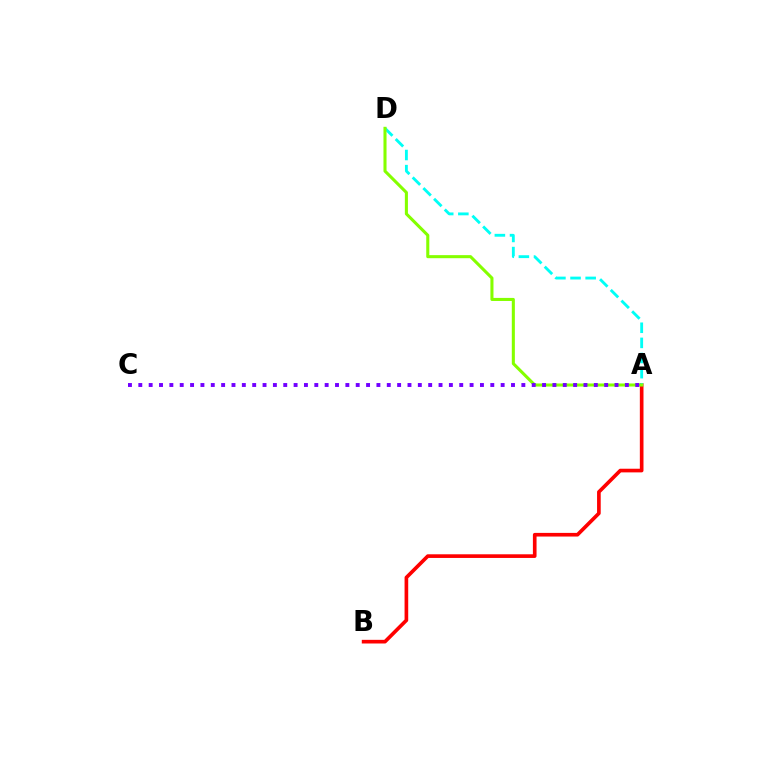{('A', 'B'): [{'color': '#ff0000', 'line_style': 'solid', 'thickness': 2.63}], ('A', 'D'): [{'color': '#00fff6', 'line_style': 'dashed', 'thickness': 2.06}, {'color': '#84ff00', 'line_style': 'solid', 'thickness': 2.21}], ('A', 'C'): [{'color': '#7200ff', 'line_style': 'dotted', 'thickness': 2.81}]}